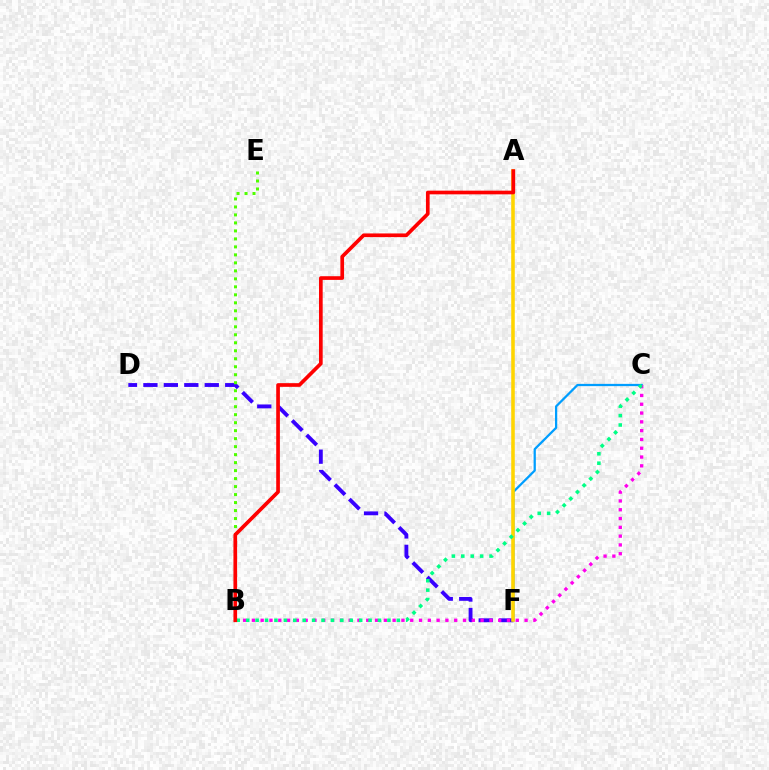{('D', 'F'): [{'color': '#3700ff', 'line_style': 'dashed', 'thickness': 2.78}], ('C', 'F'): [{'color': '#009eff', 'line_style': 'solid', 'thickness': 1.62}], ('B', 'C'): [{'color': '#ff00ed', 'line_style': 'dotted', 'thickness': 2.39}, {'color': '#00ff86', 'line_style': 'dotted', 'thickness': 2.56}], ('B', 'E'): [{'color': '#4fff00', 'line_style': 'dotted', 'thickness': 2.17}], ('A', 'F'): [{'color': '#ffd500', 'line_style': 'solid', 'thickness': 2.56}], ('A', 'B'): [{'color': '#ff0000', 'line_style': 'solid', 'thickness': 2.65}]}